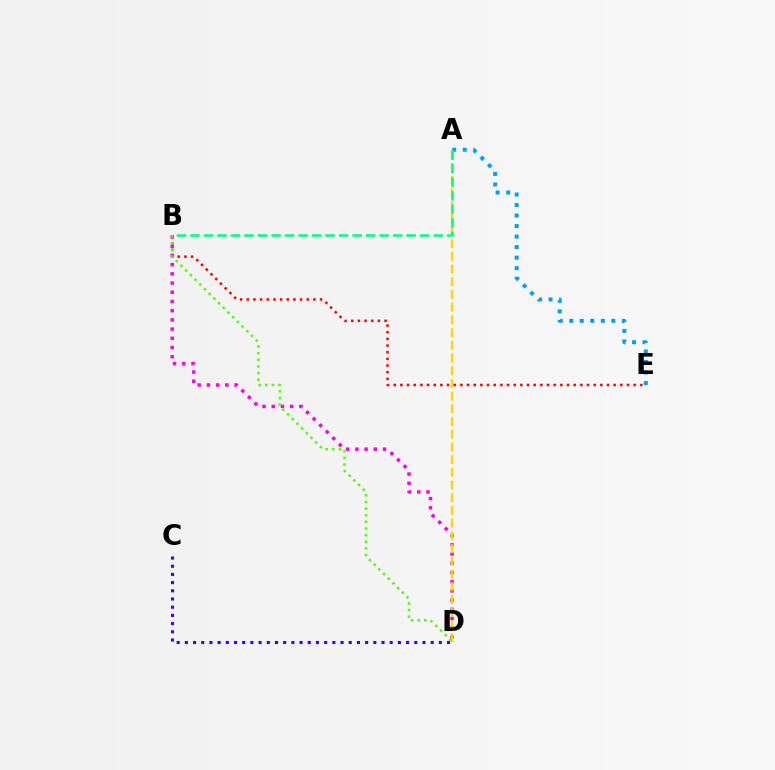{('B', 'D'): [{'color': '#ff00ed', 'line_style': 'dotted', 'thickness': 2.5}, {'color': '#4fff00', 'line_style': 'dotted', 'thickness': 1.8}], ('C', 'D'): [{'color': '#3700ff', 'line_style': 'dotted', 'thickness': 2.23}], ('A', 'D'): [{'color': '#ffd500', 'line_style': 'dashed', 'thickness': 1.73}], ('B', 'E'): [{'color': '#ff0000', 'line_style': 'dotted', 'thickness': 1.81}], ('A', 'E'): [{'color': '#009eff', 'line_style': 'dotted', 'thickness': 2.86}], ('A', 'B'): [{'color': '#00ff86', 'line_style': 'dashed', 'thickness': 1.84}]}